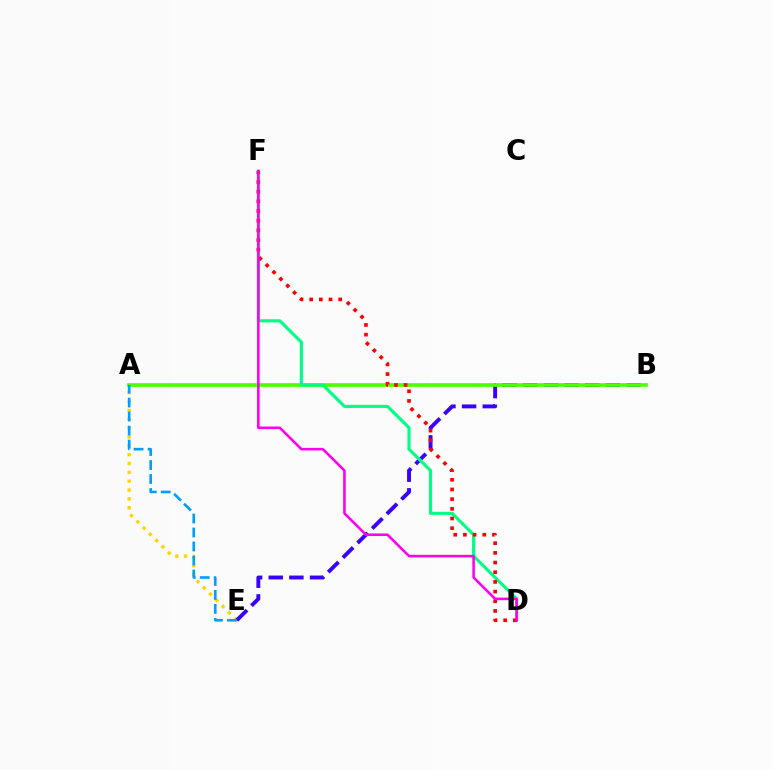{('A', 'E'): [{'color': '#ffd500', 'line_style': 'dotted', 'thickness': 2.41}, {'color': '#009eff', 'line_style': 'dashed', 'thickness': 1.9}], ('B', 'E'): [{'color': '#3700ff', 'line_style': 'dashed', 'thickness': 2.8}], ('A', 'B'): [{'color': '#4fff00', 'line_style': 'solid', 'thickness': 2.65}], ('D', 'F'): [{'color': '#00ff86', 'line_style': 'solid', 'thickness': 2.26}, {'color': '#ff0000', 'line_style': 'dotted', 'thickness': 2.63}, {'color': '#ff00ed', 'line_style': 'solid', 'thickness': 1.85}]}